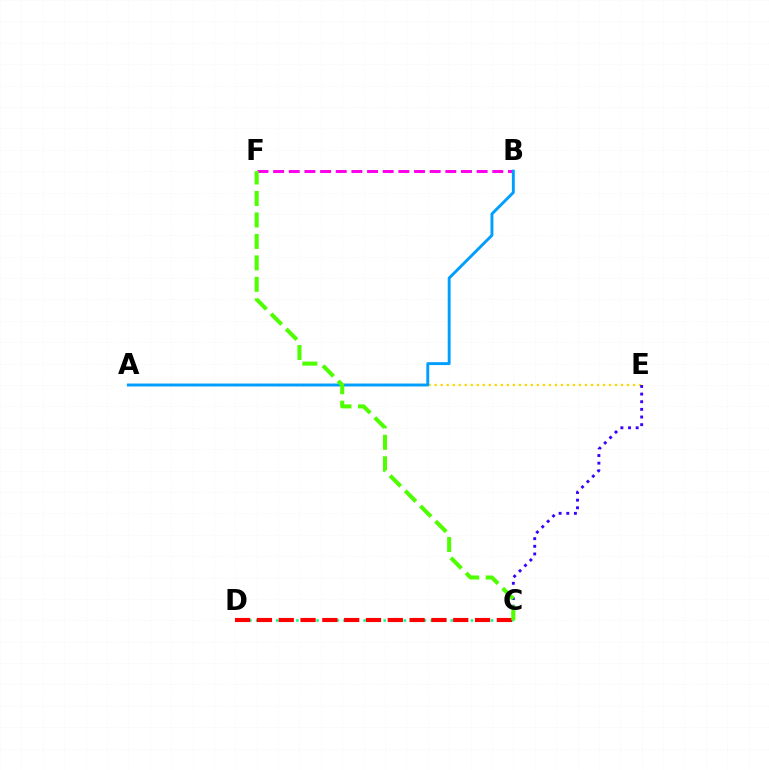{('A', 'E'): [{'color': '#ffd500', 'line_style': 'dotted', 'thickness': 1.63}], ('B', 'F'): [{'color': '#ff00ed', 'line_style': 'dashed', 'thickness': 2.13}], ('A', 'B'): [{'color': '#009eff', 'line_style': 'solid', 'thickness': 2.09}], ('C', 'E'): [{'color': '#3700ff', 'line_style': 'dotted', 'thickness': 2.08}], ('C', 'D'): [{'color': '#00ff86', 'line_style': 'dotted', 'thickness': 1.82}, {'color': '#ff0000', 'line_style': 'dashed', 'thickness': 2.96}], ('C', 'F'): [{'color': '#4fff00', 'line_style': 'dashed', 'thickness': 2.92}]}